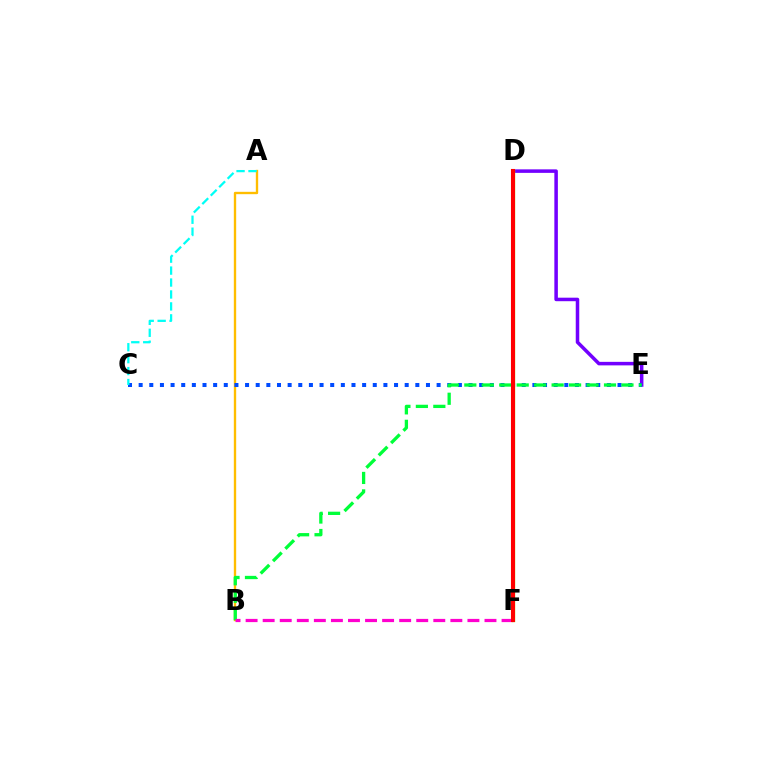{('A', 'B'): [{'color': '#ffbd00', 'line_style': 'solid', 'thickness': 1.7}], ('D', 'E'): [{'color': '#7200ff', 'line_style': 'solid', 'thickness': 2.53}], ('C', 'E'): [{'color': '#004bff', 'line_style': 'dotted', 'thickness': 2.89}], ('A', 'C'): [{'color': '#00fff6', 'line_style': 'dashed', 'thickness': 1.62}], ('B', 'E'): [{'color': '#00ff39', 'line_style': 'dashed', 'thickness': 2.37}], ('D', 'F'): [{'color': '#84ff00', 'line_style': 'solid', 'thickness': 2.38}, {'color': '#ff0000', 'line_style': 'solid', 'thickness': 2.94}], ('B', 'F'): [{'color': '#ff00cf', 'line_style': 'dashed', 'thickness': 2.32}]}